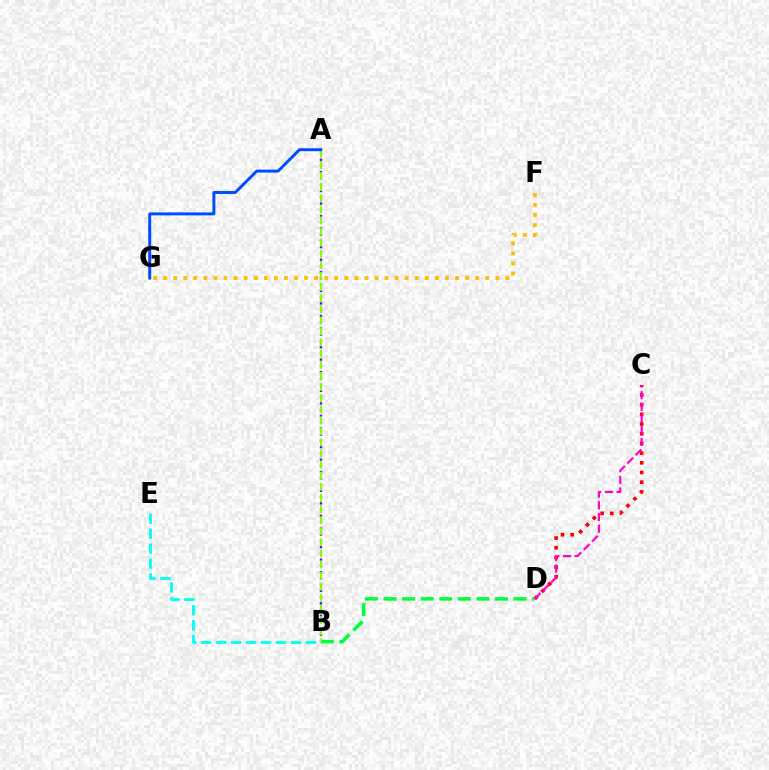{('C', 'D'): [{'color': '#ff0000', 'line_style': 'dotted', 'thickness': 2.63}, {'color': '#ff00cf', 'line_style': 'dashed', 'thickness': 1.59}], ('B', 'D'): [{'color': '#00ff39', 'line_style': 'dashed', 'thickness': 2.52}], ('A', 'B'): [{'color': '#7200ff', 'line_style': 'dotted', 'thickness': 1.7}, {'color': '#84ff00', 'line_style': 'dashed', 'thickness': 1.51}], ('B', 'E'): [{'color': '#00fff6', 'line_style': 'dashed', 'thickness': 2.03}], ('A', 'G'): [{'color': '#004bff', 'line_style': 'solid', 'thickness': 2.12}], ('F', 'G'): [{'color': '#ffbd00', 'line_style': 'dotted', 'thickness': 2.73}]}